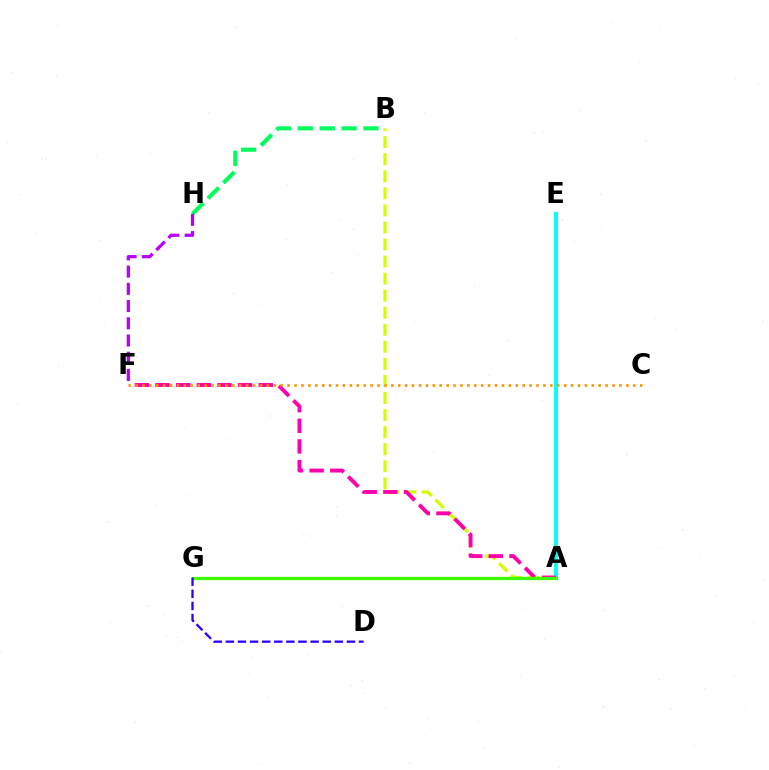{('B', 'H'): [{'color': '#00ff5c', 'line_style': 'dashed', 'thickness': 2.97}], ('A', 'G'): [{'color': '#0074ff', 'line_style': 'dotted', 'thickness': 1.92}, {'color': '#ff0000', 'line_style': 'dotted', 'thickness': 1.93}, {'color': '#3dff00', 'line_style': 'solid', 'thickness': 2.34}], ('A', 'E'): [{'color': '#00fff6', 'line_style': 'solid', 'thickness': 2.8}], ('A', 'B'): [{'color': '#d1ff00', 'line_style': 'dashed', 'thickness': 2.32}], ('F', 'H'): [{'color': '#b900ff', 'line_style': 'dashed', 'thickness': 2.34}], ('A', 'F'): [{'color': '#ff00ac', 'line_style': 'dashed', 'thickness': 2.81}], ('C', 'F'): [{'color': '#ff9400', 'line_style': 'dotted', 'thickness': 1.88}], ('D', 'G'): [{'color': '#2500ff', 'line_style': 'dashed', 'thickness': 1.65}]}